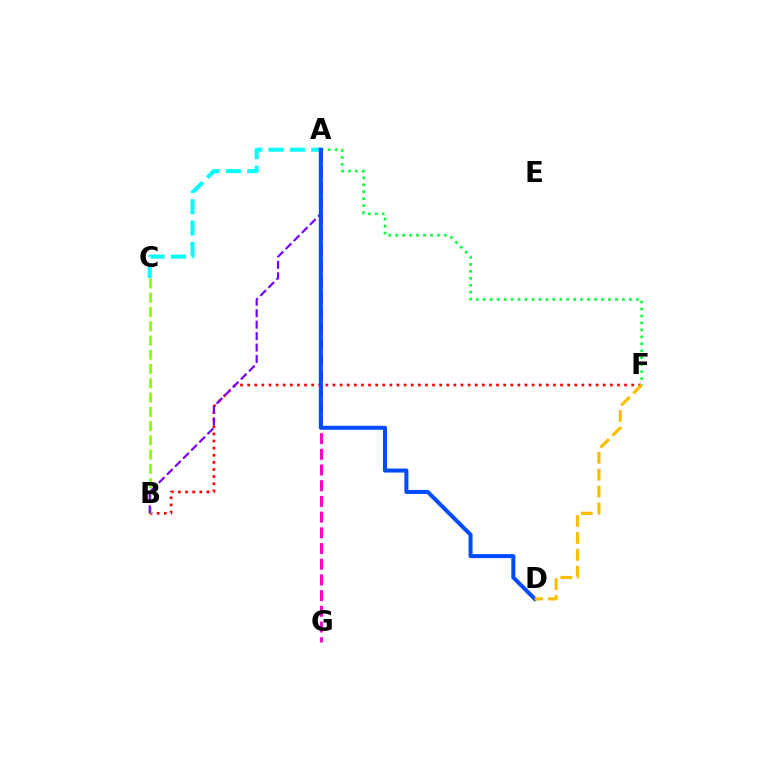{('A', 'C'): [{'color': '#00fff6', 'line_style': 'dashed', 'thickness': 2.9}], ('B', 'F'): [{'color': '#ff0000', 'line_style': 'dotted', 'thickness': 1.93}], ('B', 'C'): [{'color': '#84ff00', 'line_style': 'dashed', 'thickness': 1.94}], ('A', 'F'): [{'color': '#00ff39', 'line_style': 'dotted', 'thickness': 1.89}], ('A', 'B'): [{'color': '#7200ff', 'line_style': 'dashed', 'thickness': 1.56}], ('A', 'G'): [{'color': '#ff00cf', 'line_style': 'dashed', 'thickness': 2.13}], ('A', 'D'): [{'color': '#004bff', 'line_style': 'solid', 'thickness': 2.89}], ('D', 'F'): [{'color': '#ffbd00', 'line_style': 'dashed', 'thickness': 2.3}]}